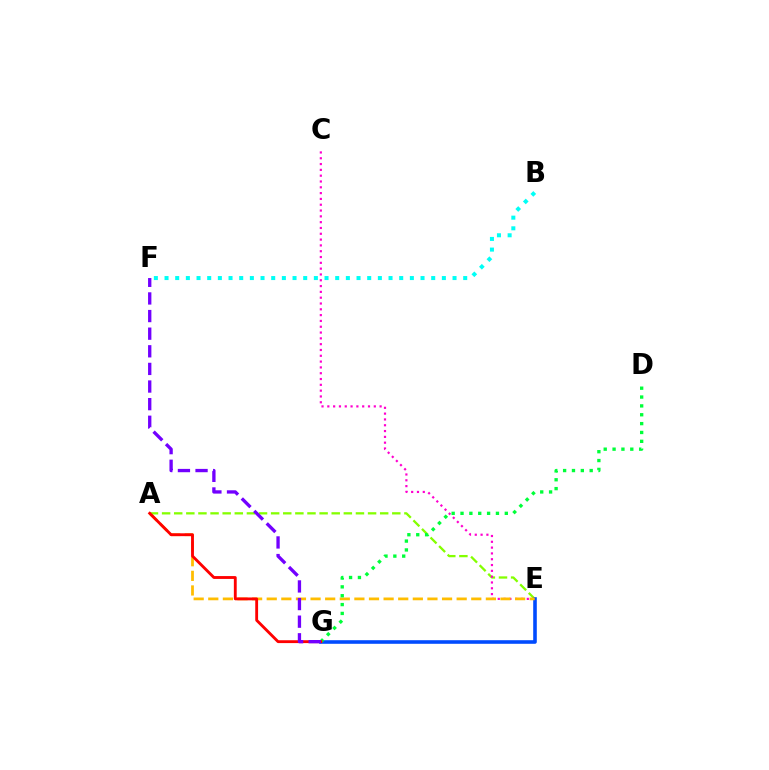{('A', 'E'): [{'color': '#84ff00', 'line_style': 'dashed', 'thickness': 1.65}, {'color': '#ffbd00', 'line_style': 'dashed', 'thickness': 1.98}], ('C', 'E'): [{'color': '#ff00cf', 'line_style': 'dotted', 'thickness': 1.58}], ('B', 'F'): [{'color': '#00fff6', 'line_style': 'dotted', 'thickness': 2.9}], ('E', 'G'): [{'color': '#004bff', 'line_style': 'solid', 'thickness': 2.59}], ('D', 'G'): [{'color': '#00ff39', 'line_style': 'dotted', 'thickness': 2.41}], ('A', 'G'): [{'color': '#ff0000', 'line_style': 'solid', 'thickness': 2.05}], ('F', 'G'): [{'color': '#7200ff', 'line_style': 'dashed', 'thickness': 2.39}]}